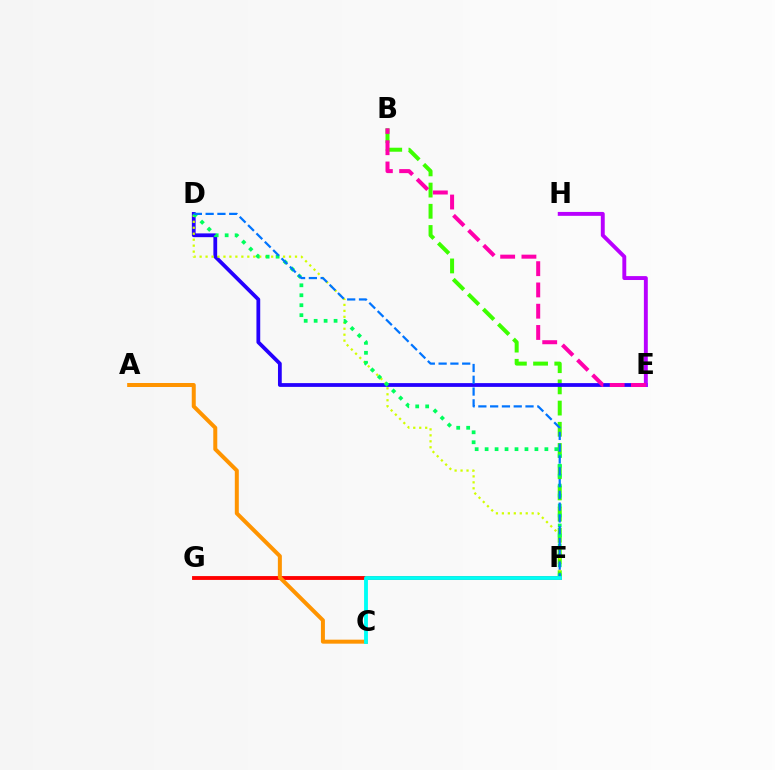{('B', 'F'): [{'color': '#3dff00', 'line_style': 'dashed', 'thickness': 2.88}], ('D', 'E'): [{'color': '#2500ff', 'line_style': 'solid', 'thickness': 2.72}], ('E', 'H'): [{'color': '#b900ff', 'line_style': 'solid', 'thickness': 2.82}], ('D', 'F'): [{'color': '#d1ff00', 'line_style': 'dotted', 'thickness': 1.62}, {'color': '#00ff5c', 'line_style': 'dotted', 'thickness': 2.71}, {'color': '#0074ff', 'line_style': 'dashed', 'thickness': 1.6}], ('B', 'E'): [{'color': '#ff00ac', 'line_style': 'dashed', 'thickness': 2.89}], ('F', 'G'): [{'color': '#ff0000', 'line_style': 'solid', 'thickness': 2.77}], ('A', 'C'): [{'color': '#ff9400', 'line_style': 'solid', 'thickness': 2.87}], ('C', 'F'): [{'color': '#00fff6', 'line_style': 'solid', 'thickness': 2.77}]}